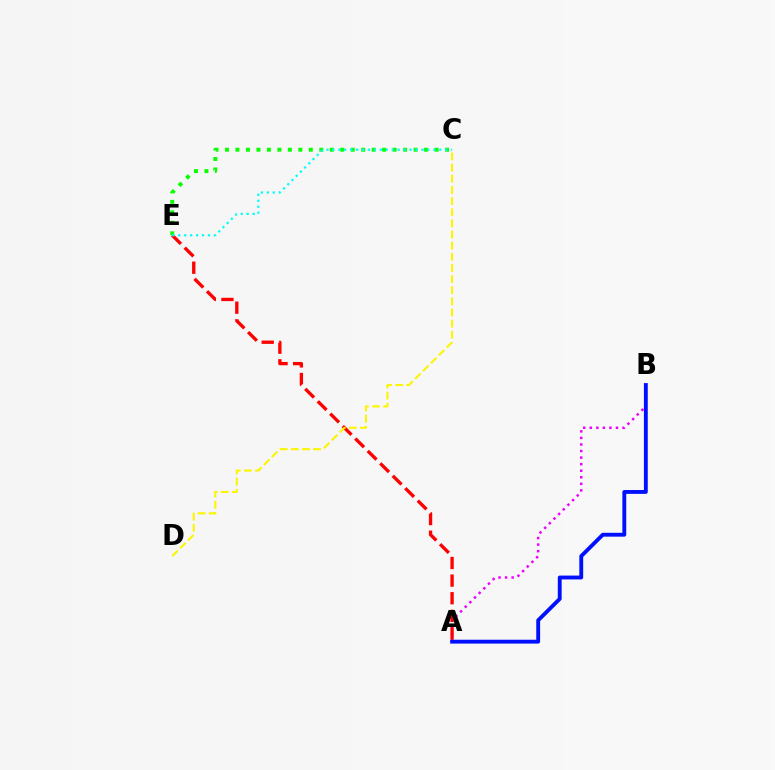{('A', 'B'): [{'color': '#ee00ff', 'line_style': 'dotted', 'thickness': 1.78}, {'color': '#0010ff', 'line_style': 'solid', 'thickness': 2.78}], ('A', 'E'): [{'color': '#ff0000', 'line_style': 'dashed', 'thickness': 2.39}], ('C', 'E'): [{'color': '#08ff00', 'line_style': 'dotted', 'thickness': 2.85}, {'color': '#00fff6', 'line_style': 'dotted', 'thickness': 1.61}], ('C', 'D'): [{'color': '#fcf500', 'line_style': 'dashed', 'thickness': 1.51}]}